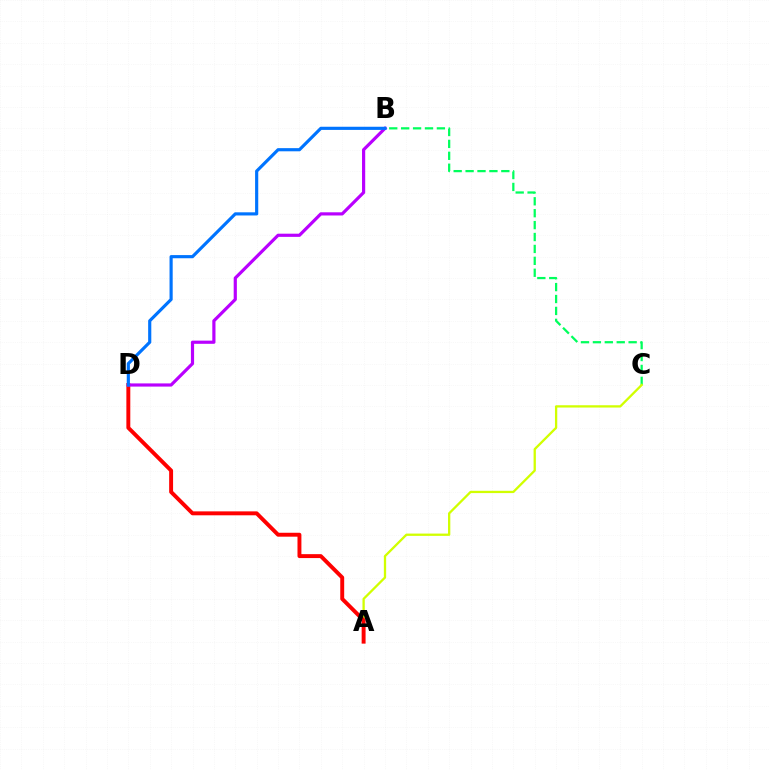{('B', 'C'): [{'color': '#00ff5c', 'line_style': 'dashed', 'thickness': 1.62}], ('A', 'C'): [{'color': '#d1ff00', 'line_style': 'solid', 'thickness': 1.65}], ('A', 'D'): [{'color': '#ff0000', 'line_style': 'solid', 'thickness': 2.82}], ('B', 'D'): [{'color': '#b900ff', 'line_style': 'solid', 'thickness': 2.29}, {'color': '#0074ff', 'line_style': 'solid', 'thickness': 2.27}]}